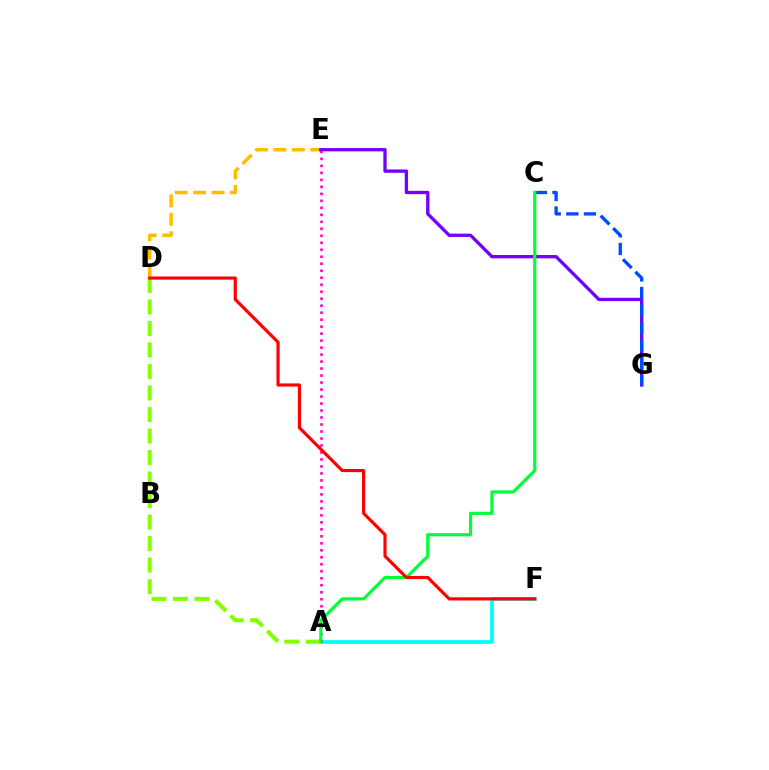{('A', 'F'): [{'color': '#00fff6', 'line_style': 'solid', 'thickness': 2.69}], ('A', 'E'): [{'color': '#ff00cf', 'line_style': 'dotted', 'thickness': 1.9}], ('A', 'D'): [{'color': '#84ff00', 'line_style': 'dashed', 'thickness': 2.92}], ('D', 'E'): [{'color': '#ffbd00', 'line_style': 'dashed', 'thickness': 2.5}], ('E', 'G'): [{'color': '#7200ff', 'line_style': 'solid', 'thickness': 2.38}], ('C', 'G'): [{'color': '#004bff', 'line_style': 'dashed', 'thickness': 2.39}], ('A', 'C'): [{'color': '#00ff39', 'line_style': 'solid', 'thickness': 2.29}], ('D', 'F'): [{'color': '#ff0000', 'line_style': 'solid', 'thickness': 2.27}]}